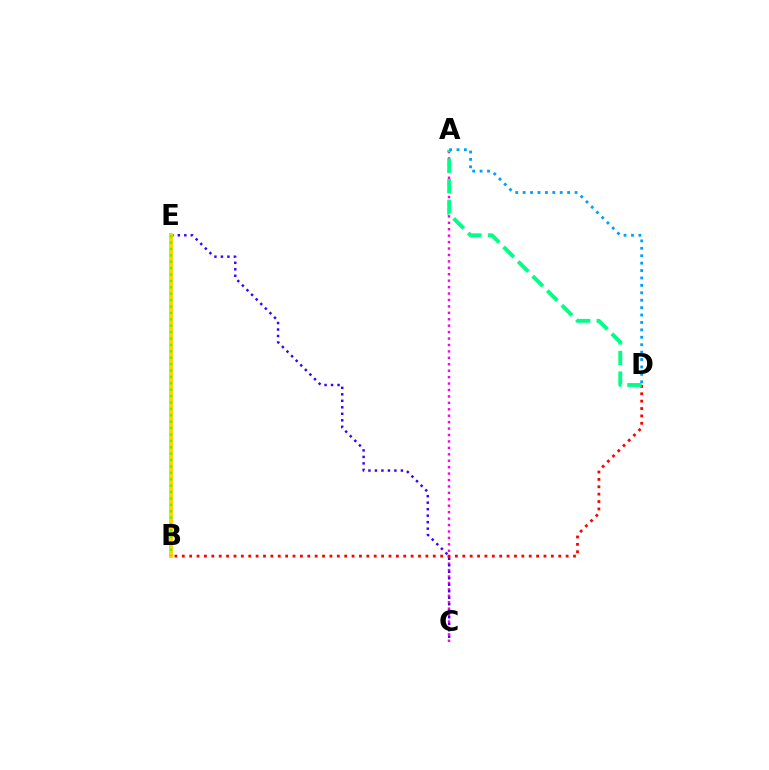{('A', 'C'): [{'color': '#ff00ed', 'line_style': 'dotted', 'thickness': 1.75}], ('C', 'E'): [{'color': '#3700ff', 'line_style': 'dotted', 'thickness': 1.76}], ('B', 'E'): [{'color': '#ffd500', 'line_style': 'solid', 'thickness': 2.87}, {'color': '#4fff00', 'line_style': 'dotted', 'thickness': 1.74}], ('B', 'D'): [{'color': '#ff0000', 'line_style': 'dotted', 'thickness': 2.01}], ('A', 'D'): [{'color': '#00ff86', 'line_style': 'dashed', 'thickness': 2.8}, {'color': '#009eff', 'line_style': 'dotted', 'thickness': 2.01}]}